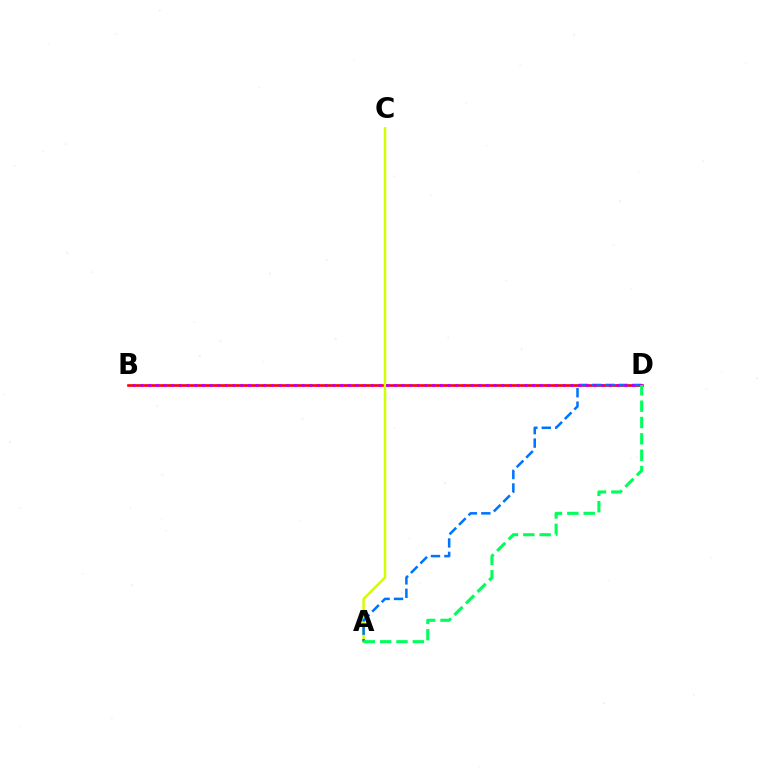{('B', 'D'): [{'color': '#ff0000', 'line_style': 'solid', 'thickness': 1.89}, {'color': '#b900ff', 'line_style': 'dotted', 'thickness': 2.09}], ('A', 'C'): [{'color': '#d1ff00', 'line_style': 'solid', 'thickness': 1.81}], ('A', 'D'): [{'color': '#0074ff', 'line_style': 'dashed', 'thickness': 1.83}, {'color': '#00ff5c', 'line_style': 'dashed', 'thickness': 2.22}]}